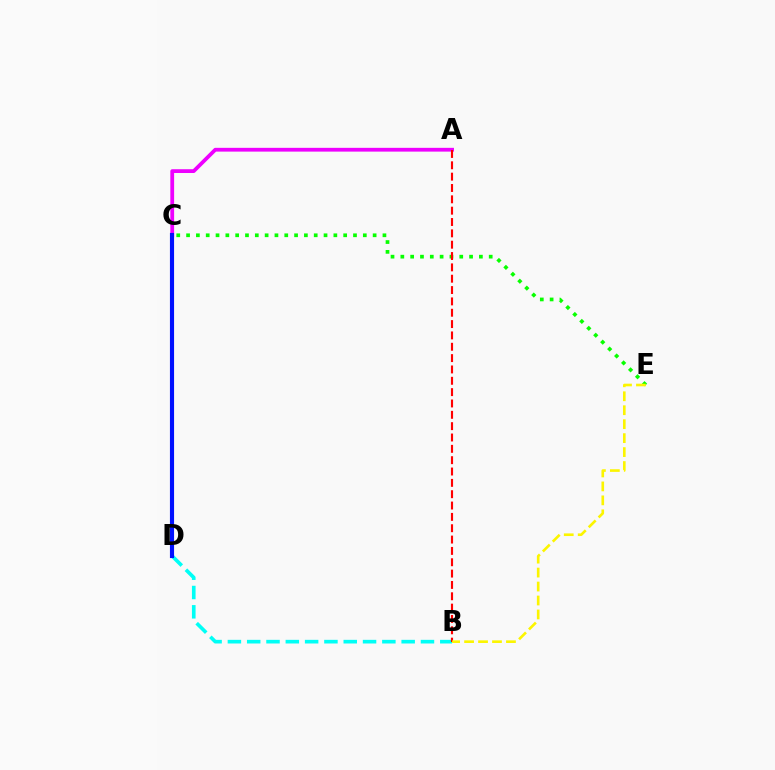{('A', 'C'): [{'color': '#ee00ff', 'line_style': 'solid', 'thickness': 2.72}], ('C', 'E'): [{'color': '#08ff00', 'line_style': 'dotted', 'thickness': 2.67}], ('B', 'D'): [{'color': '#00fff6', 'line_style': 'dashed', 'thickness': 2.62}], ('A', 'B'): [{'color': '#ff0000', 'line_style': 'dashed', 'thickness': 1.54}], ('C', 'D'): [{'color': '#0010ff', 'line_style': 'solid', 'thickness': 2.97}], ('B', 'E'): [{'color': '#fcf500', 'line_style': 'dashed', 'thickness': 1.9}]}